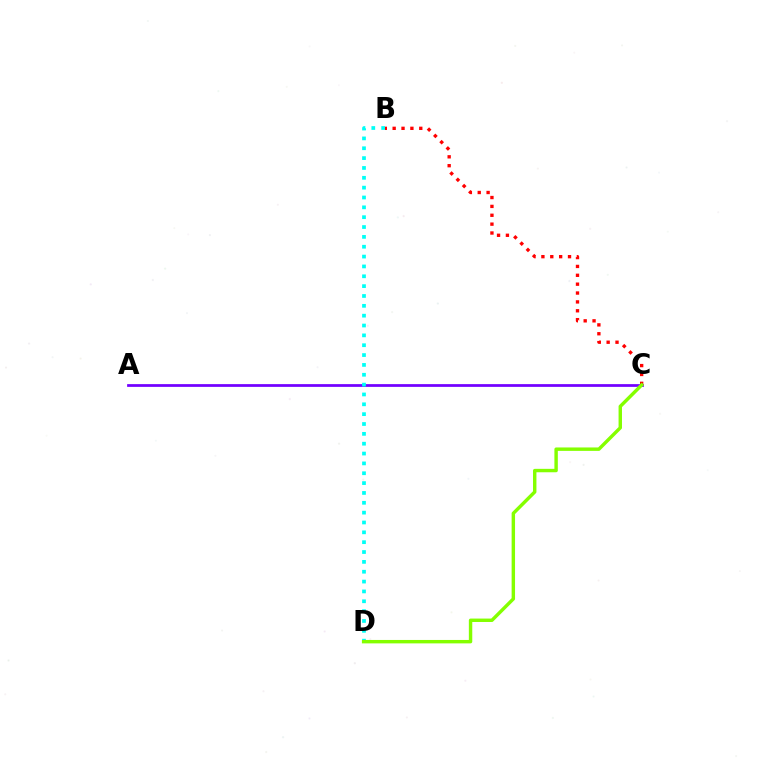{('A', 'C'): [{'color': '#7200ff', 'line_style': 'solid', 'thickness': 1.98}], ('B', 'C'): [{'color': '#ff0000', 'line_style': 'dotted', 'thickness': 2.41}], ('B', 'D'): [{'color': '#00fff6', 'line_style': 'dotted', 'thickness': 2.68}], ('C', 'D'): [{'color': '#84ff00', 'line_style': 'solid', 'thickness': 2.46}]}